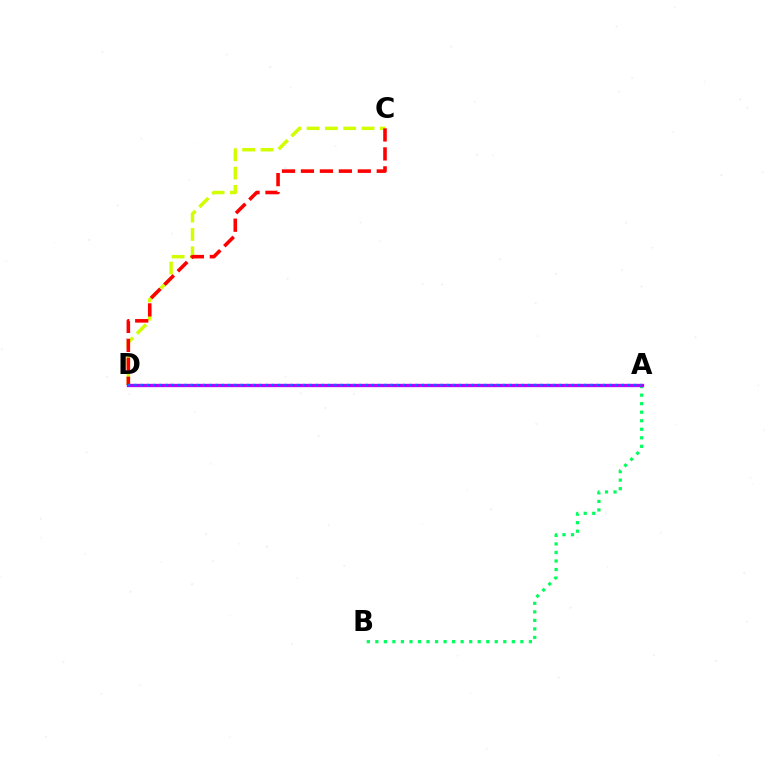{('C', 'D'): [{'color': '#d1ff00', 'line_style': 'dashed', 'thickness': 2.49}, {'color': '#ff0000', 'line_style': 'dashed', 'thickness': 2.57}], ('A', 'B'): [{'color': '#00ff5c', 'line_style': 'dotted', 'thickness': 2.32}], ('A', 'D'): [{'color': '#b900ff', 'line_style': 'solid', 'thickness': 2.39}, {'color': '#0074ff', 'line_style': 'dotted', 'thickness': 1.7}]}